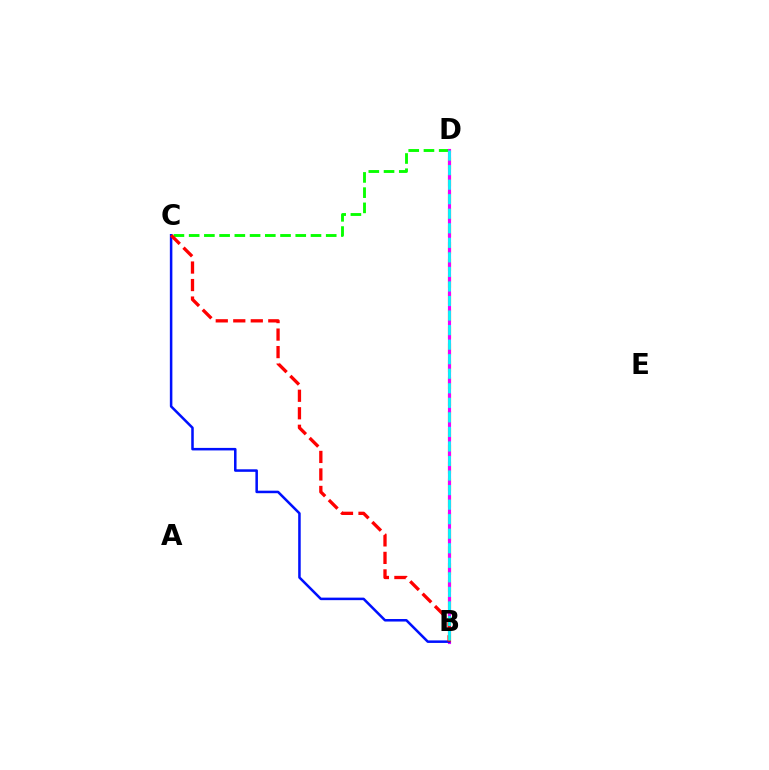{('C', 'D'): [{'color': '#08ff00', 'line_style': 'dashed', 'thickness': 2.07}], ('B', 'D'): [{'color': '#fcf500', 'line_style': 'dashed', 'thickness': 2.3}, {'color': '#ee00ff', 'line_style': 'solid', 'thickness': 2.25}, {'color': '#00fff6', 'line_style': 'dashed', 'thickness': 1.98}], ('B', 'C'): [{'color': '#0010ff', 'line_style': 'solid', 'thickness': 1.82}, {'color': '#ff0000', 'line_style': 'dashed', 'thickness': 2.38}]}